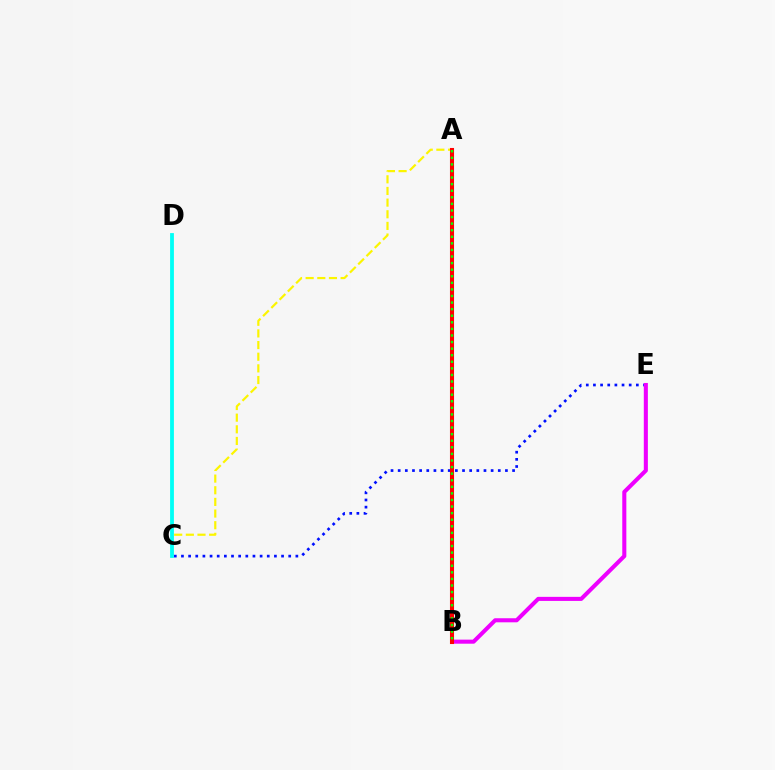{('C', 'E'): [{'color': '#0010ff', 'line_style': 'dotted', 'thickness': 1.94}], ('A', 'C'): [{'color': '#fcf500', 'line_style': 'dashed', 'thickness': 1.58}], ('C', 'D'): [{'color': '#00fff6', 'line_style': 'solid', 'thickness': 2.74}], ('B', 'E'): [{'color': '#ee00ff', 'line_style': 'solid', 'thickness': 2.93}], ('A', 'B'): [{'color': '#ff0000', 'line_style': 'solid', 'thickness': 2.94}, {'color': '#08ff00', 'line_style': 'dotted', 'thickness': 1.79}]}